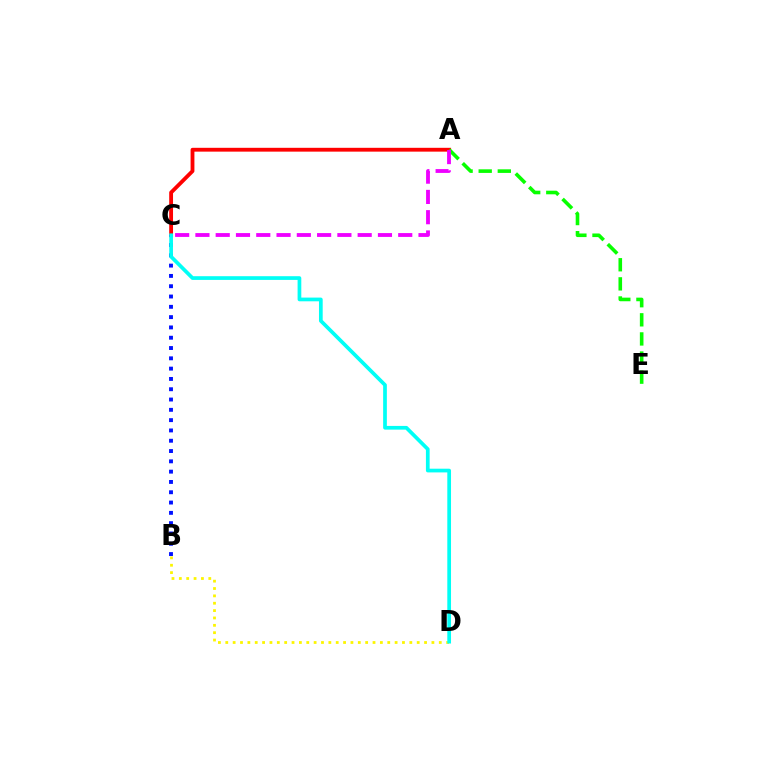{('A', 'C'): [{'color': '#ff0000', 'line_style': 'solid', 'thickness': 2.76}, {'color': '#ee00ff', 'line_style': 'dashed', 'thickness': 2.76}], ('B', 'D'): [{'color': '#fcf500', 'line_style': 'dotted', 'thickness': 2.0}], ('A', 'E'): [{'color': '#08ff00', 'line_style': 'dashed', 'thickness': 2.6}], ('B', 'C'): [{'color': '#0010ff', 'line_style': 'dotted', 'thickness': 2.8}], ('C', 'D'): [{'color': '#00fff6', 'line_style': 'solid', 'thickness': 2.67}]}